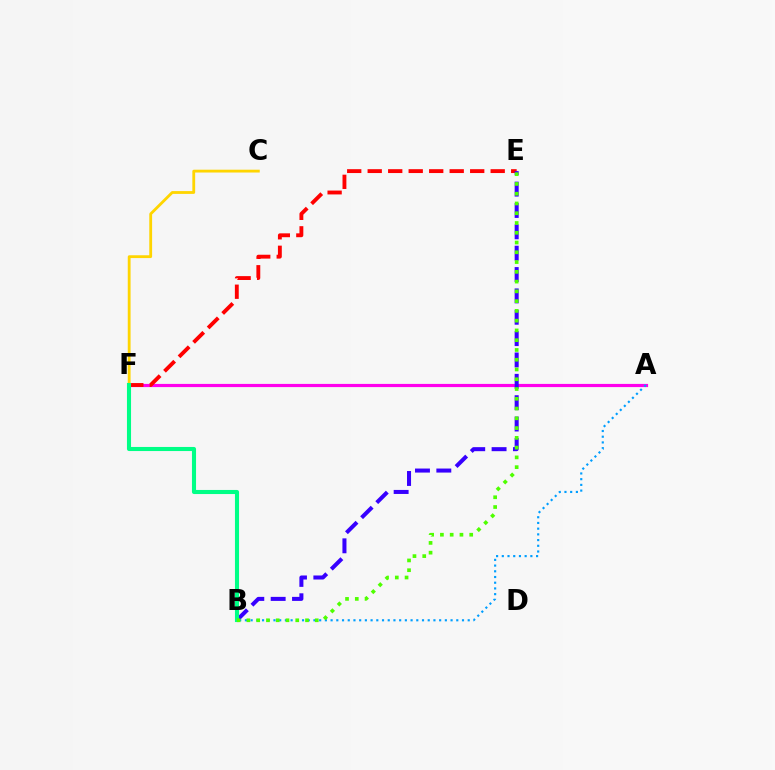{('C', 'F'): [{'color': '#ffd500', 'line_style': 'solid', 'thickness': 2.03}], ('A', 'F'): [{'color': '#ff00ed', 'line_style': 'solid', 'thickness': 2.29}], ('E', 'F'): [{'color': '#ff0000', 'line_style': 'dashed', 'thickness': 2.78}], ('B', 'E'): [{'color': '#3700ff', 'line_style': 'dashed', 'thickness': 2.9}, {'color': '#4fff00', 'line_style': 'dotted', 'thickness': 2.65}], ('A', 'B'): [{'color': '#009eff', 'line_style': 'dotted', 'thickness': 1.55}], ('B', 'F'): [{'color': '#00ff86', 'line_style': 'solid', 'thickness': 2.94}]}